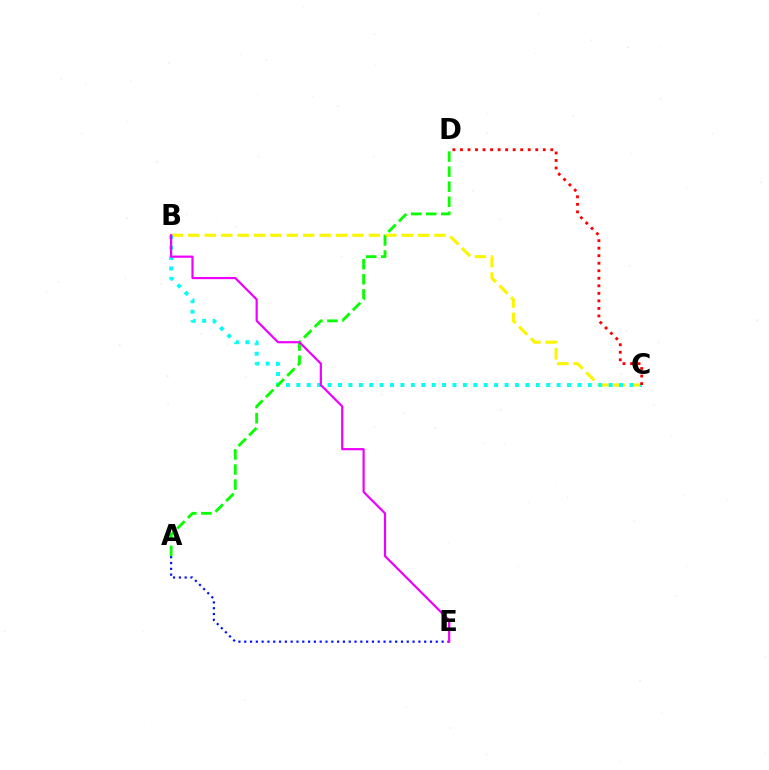{('B', 'C'): [{'color': '#fcf500', 'line_style': 'dashed', 'thickness': 2.23}, {'color': '#00fff6', 'line_style': 'dotted', 'thickness': 2.83}], ('A', 'E'): [{'color': '#0010ff', 'line_style': 'dotted', 'thickness': 1.58}], ('C', 'D'): [{'color': '#ff0000', 'line_style': 'dotted', 'thickness': 2.05}], ('A', 'D'): [{'color': '#08ff00', 'line_style': 'dashed', 'thickness': 2.05}], ('B', 'E'): [{'color': '#ee00ff', 'line_style': 'solid', 'thickness': 1.58}]}